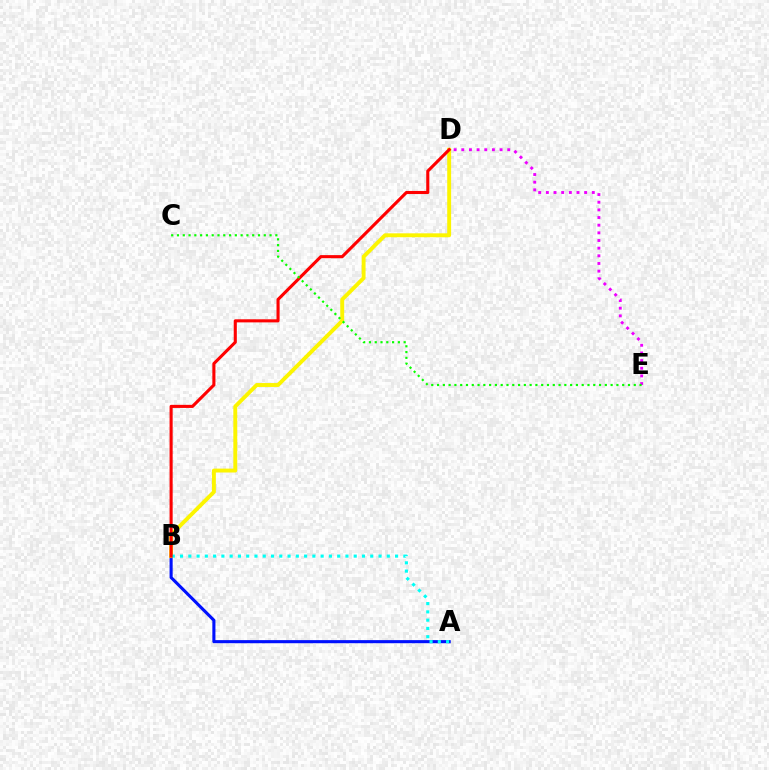{('D', 'E'): [{'color': '#ee00ff', 'line_style': 'dotted', 'thickness': 2.08}], ('A', 'B'): [{'color': '#0010ff', 'line_style': 'solid', 'thickness': 2.22}, {'color': '#00fff6', 'line_style': 'dotted', 'thickness': 2.25}], ('B', 'D'): [{'color': '#fcf500', 'line_style': 'solid', 'thickness': 2.81}, {'color': '#ff0000', 'line_style': 'solid', 'thickness': 2.23}], ('C', 'E'): [{'color': '#08ff00', 'line_style': 'dotted', 'thickness': 1.57}]}